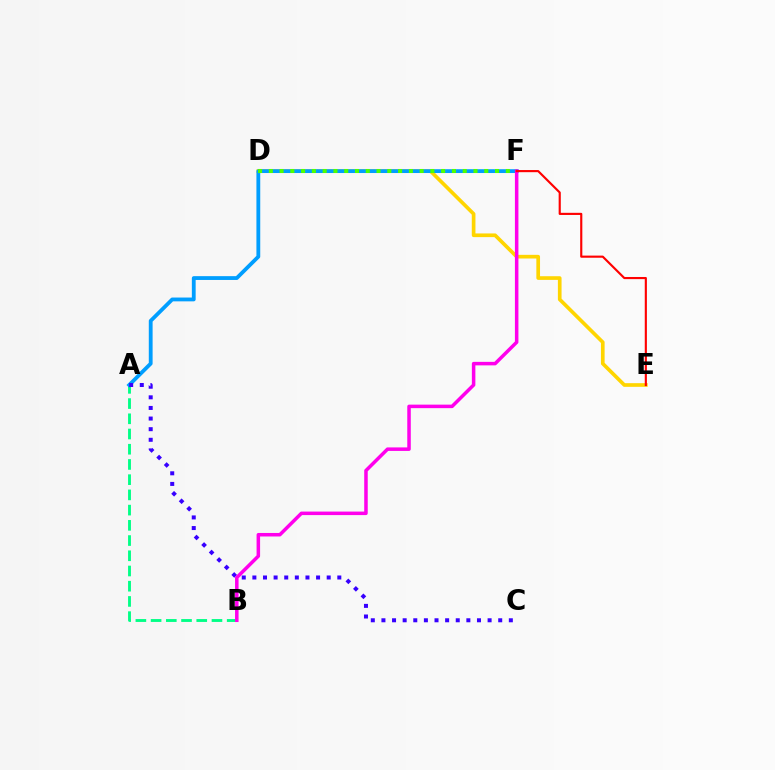{('A', 'B'): [{'color': '#00ff86', 'line_style': 'dashed', 'thickness': 2.07}], ('D', 'E'): [{'color': '#ffd500', 'line_style': 'solid', 'thickness': 2.64}], ('A', 'F'): [{'color': '#009eff', 'line_style': 'solid', 'thickness': 2.74}], ('D', 'F'): [{'color': '#4fff00', 'line_style': 'dotted', 'thickness': 2.93}], ('A', 'C'): [{'color': '#3700ff', 'line_style': 'dotted', 'thickness': 2.88}], ('B', 'F'): [{'color': '#ff00ed', 'line_style': 'solid', 'thickness': 2.53}], ('E', 'F'): [{'color': '#ff0000', 'line_style': 'solid', 'thickness': 1.54}]}